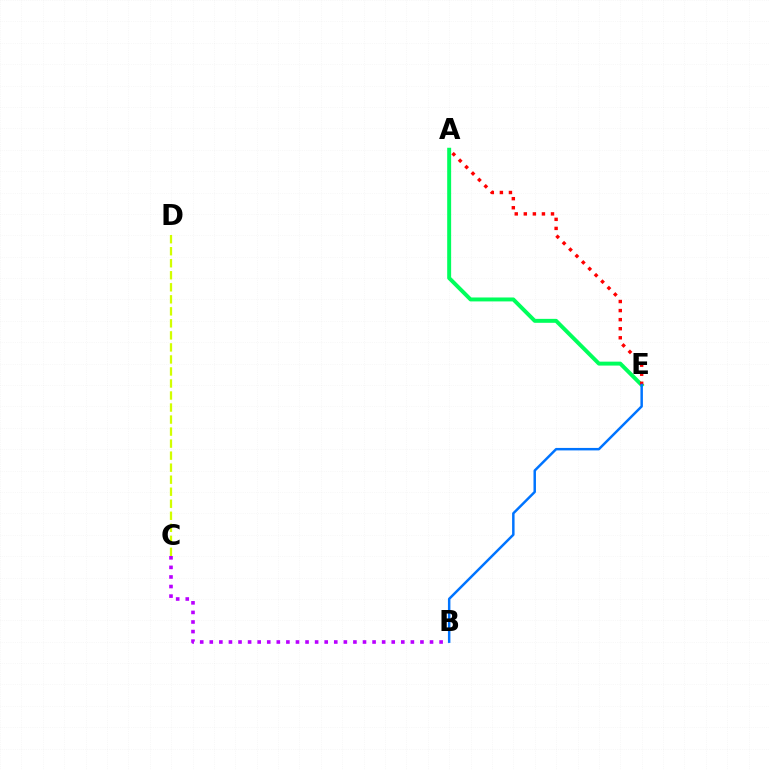{('A', 'E'): [{'color': '#00ff5c', 'line_style': 'solid', 'thickness': 2.84}, {'color': '#ff0000', 'line_style': 'dotted', 'thickness': 2.46}], ('B', 'C'): [{'color': '#b900ff', 'line_style': 'dotted', 'thickness': 2.6}], ('C', 'D'): [{'color': '#d1ff00', 'line_style': 'dashed', 'thickness': 1.63}], ('B', 'E'): [{'color': '#0074ff', 'line_style': 'solid', 'thickness': 1.78}]}